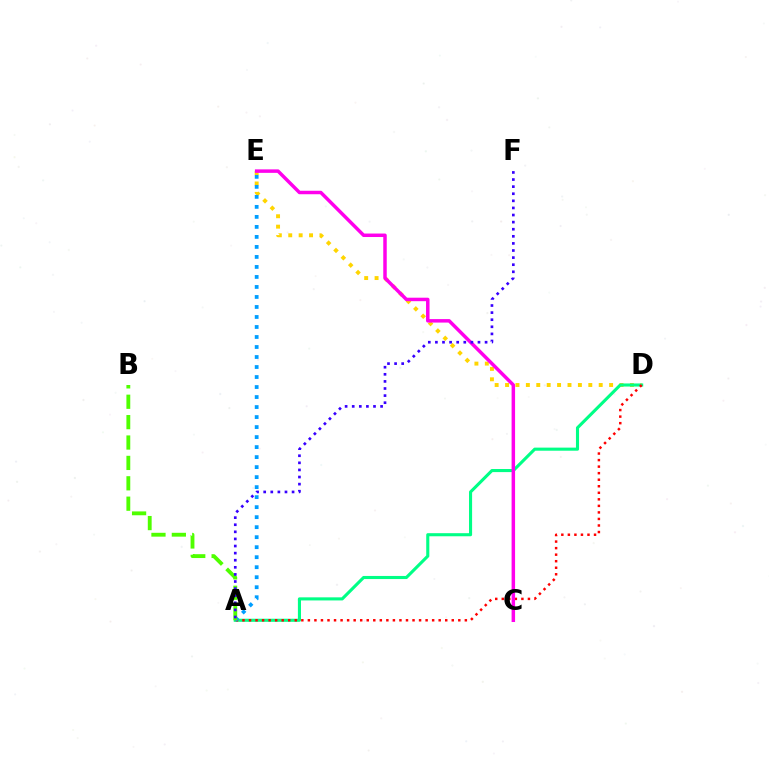{('D', 'E'): [{'color': '#ffd500', 'line_style': 'dotted', 'thickness': 2.83}], ('A', 'D'): [{'color': '#00ff86', 'line_style': 'solid', 'thickness': 2.23}, {'color': '#ff0000', 'line_style': 'dotted', 'thickness': 1.78}], ('C', 'E'): [{'color': '#ff00ed', 'line_style': 'solid', 'thickness': 2.51}], ('A', 'E'): [{'color': '#009eff', 'line_style': 'dotted', 'thickness': 2.72}], ('A', 'B'): [{'color': '#4fff00', 'line_style': 'dashed', 'thickness': 2.77}], ('A', 'F'): [{'color': '#3700ff', 'line_style': 'dotted', 'thickness': 1.93}]}